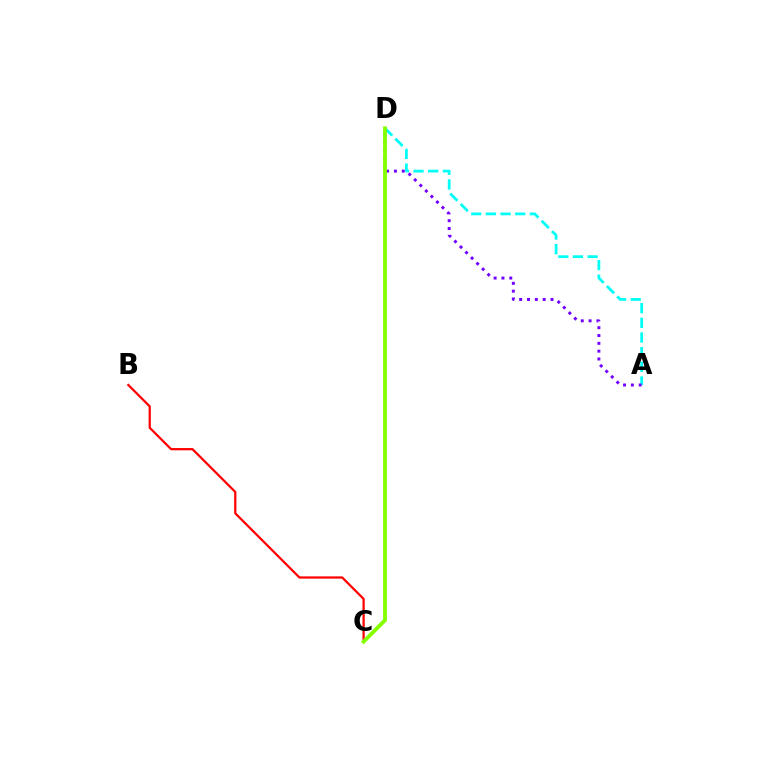{('A', 'D'): [{'color': '#00fff6', 'line_style': 'dashed', 'thickness': 1.99}, {'color': '#7200ff', 'line_style': 'dotted', 'thickness': 2.13}], ('B', 'C'): [{'color': '#ff0000', 'line_style': 'solid', 'thickness': 1.61}], ('C', 'D'): [{'color': '#84ff00', 'line_style': 'solid', 'thickness': 2.76}]}